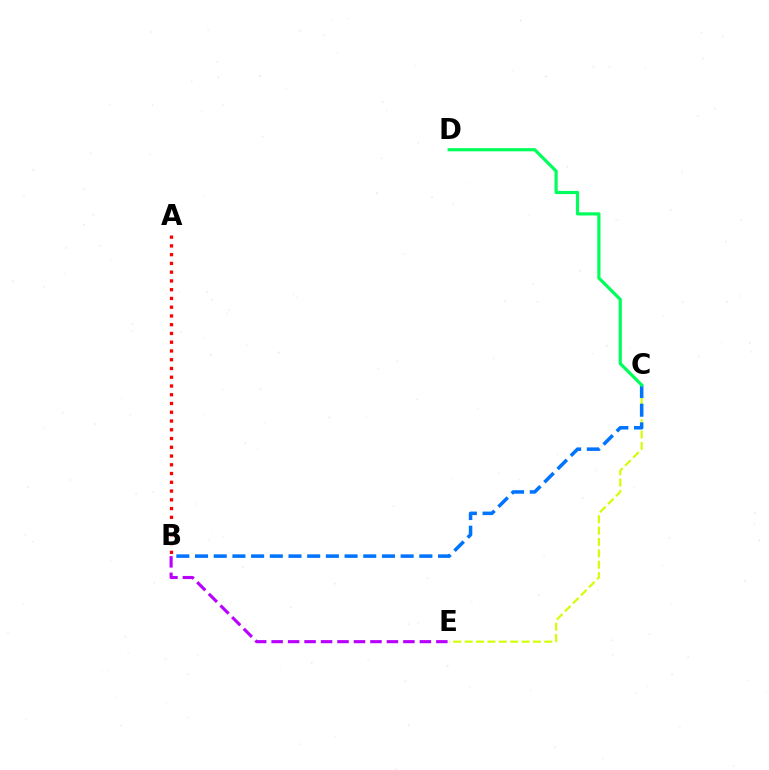{('C', 'E'): [{'color': '#d1ff00', 'line_style': 'dashed', 'thickness': 1.55}], ('A', 'B'): [{'color': '#ff0000', 'line_style': 'dotted', 'thickness': 2.38}], ('B', 'C'): [{'color': '#0074ff', 'line_style': 'dashed', 'thickness': 2.54}], ('B', 'E'): [{'color': '#b900ff', 'line_style': 'dashed', 'thickness': 2.24}], ('C', 'D'): [{'color': '#00ff5c', 'line_style': 'solid', 'thickness': 2.3}]}